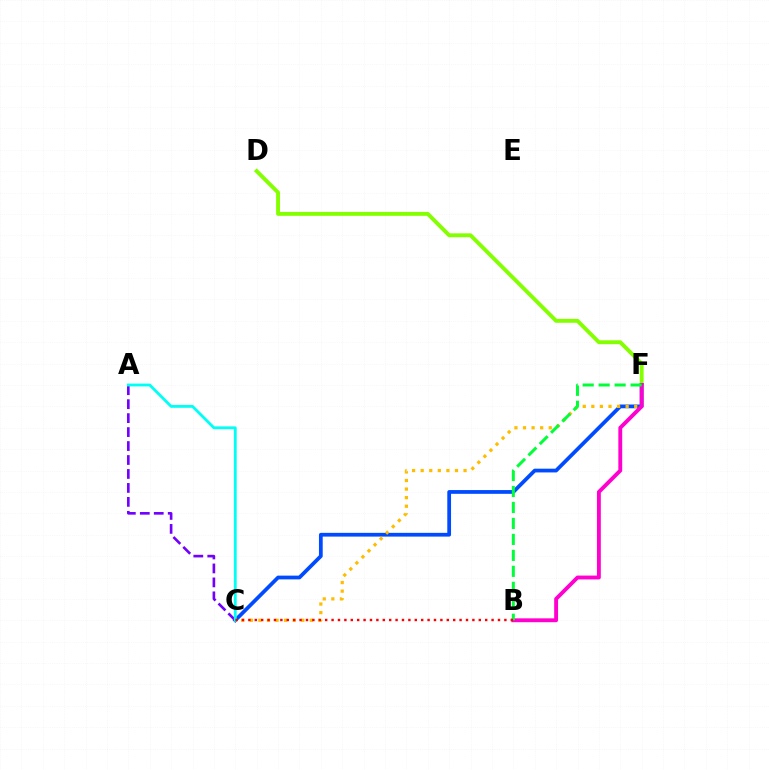{('D', 'F'): [{'color': '#84ff00', 'line_style': 'solid', 'thickness': 2.81}], ('C', 'F'): [{'color': '#004bff', 'line_style': 'solid', 'thickness': 2.7}, {'color': '#ffbd00', 'line_style': 'dotted', 'thickness': 2.33}], ('A', 'C'): [{'color': '#7200ff', 'line_style': 'dashed', 'thickness': 1.9}, {'color': '#00fff6', 'line_style': 'solid', 'thickness': 2.03}], ('B', 'F'): [{'color': '#ff00cf', 'line_style': 'solid', 'thickness': 2.78}, {'color': '#00ff39', 'line_style': 'dashed', 'thickness': 2.17}], ('B', 'C'): [{'color': '#ff0000', 'line_style': 'dotted', 'thickness': 1.74}]}